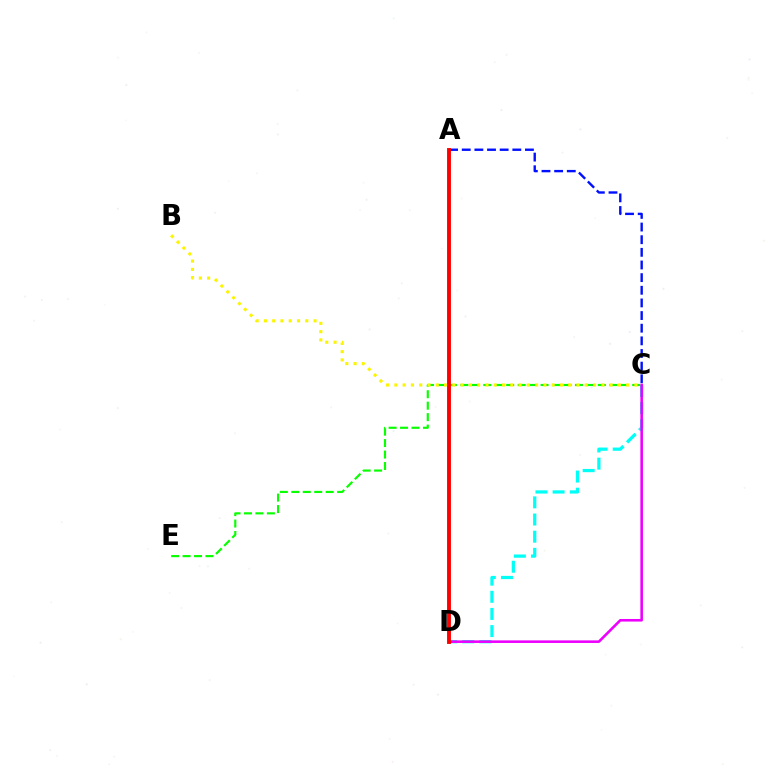{('C', 'E'): [{'color': '#08ff00', 'line_style': 'dashed', 'thickness': 1.56}], ('A', 'C'): [{'color': '#0010ff', 'line_style': 'dashed', 'thickness': 1.72}], ('C', 'D'): [{'color': '#00fff6', 'line_style': 'dashed', 'thickness': 2.33}, {'color': '#ee00ff', 'line_style': 'solid', 'thickness': 1.86}], ('B', 'C'): [{'color': '#fcf500', 'line_style': 'dotted', 'thickness': 2.25}], ('A', 'D'): [{'color': '#ff0000', 'line_style': 'solid', 'thickness': 2.79}]}